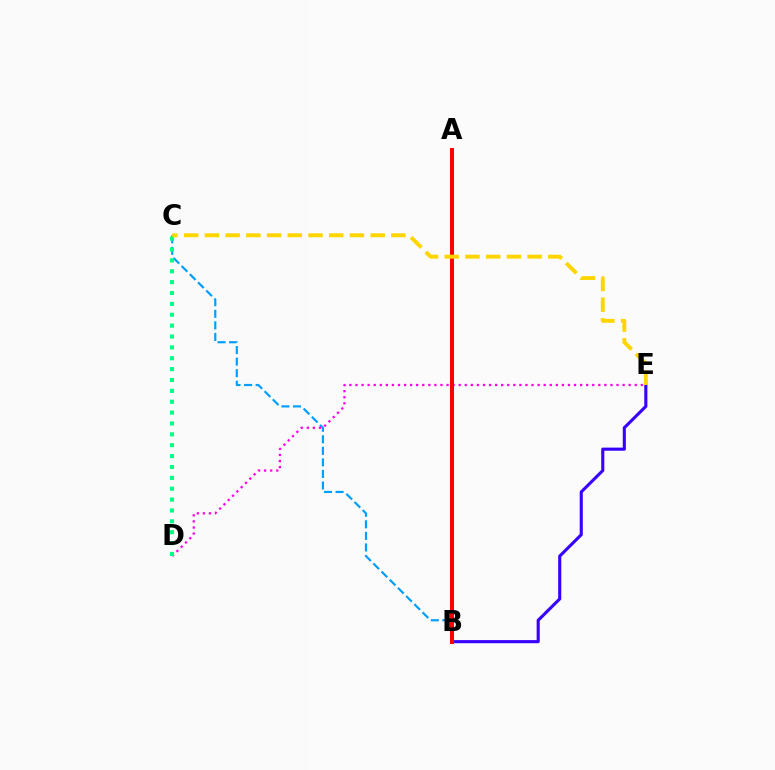{('B', 'C'): [{'color': '#009eff', 'line_style': 'dashed', 'thickness': 1.57}], ('D', 'E'): [{'color': '#ff00ed', 'line_style': 'dotted', 'thickness': 1.65}], ('B', 'E'): [{'color': '#3700ff', 'line_style': 'solid', 'thickness': 2.23}], ('A', 'B'): [{'color': '#4fff00', 'line_style': 'solid', 'thickness': 2.93}, {'color': '#ff0000', 'line_style': 'solid', 'thickness': 2.85}], ('C', 'D'): [{'color': '#00ff86', 'line_style': 'dotted', 'thickness': 2.95}], ('C', 'E'): [{'color': '#ffd500', 'line_style': 'dashed', 'thickness': 2.81}]}